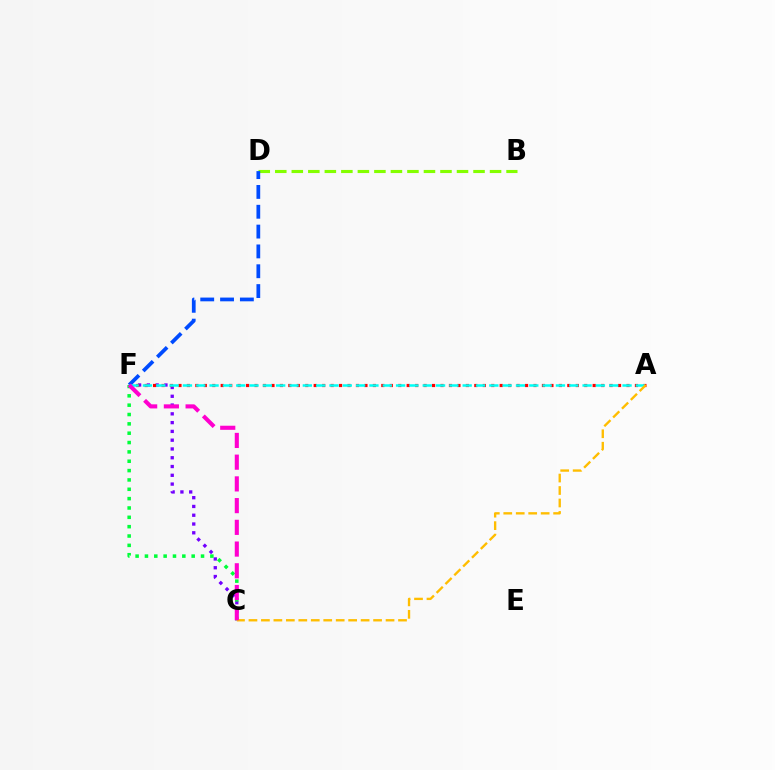{('C', 'F'): [{'color': '#7200ff', 'line_style': 'dotted', 'thickness': 2.39}, {'color': '#00ff39', 'line_style': 'dotted', 'thickness': 2.54}, {'color': '#ff00cf', 'line_style': 'dashed', 'thickness': 2.95}], ('A', 'F'): [{'color': '#ff0000', 'line_style': 'dotted', 'thickness': 2.3}, {'color': '#00fff6', 'line_style': 'dashed', 'thickness': 1.81}], ('B', 'D'): [{'color': '#84ff00', 'line_style': 'dashed', 'thickness': 2.24}], ('D', 'F'): [{'color': '#004bff', 'line_style': 'dashed', 'thickness': 2.69}], ('A', 'C'): [{'color': '#ffbd00', 'line_style': 'dashed', 'thickness': 1.69}]}